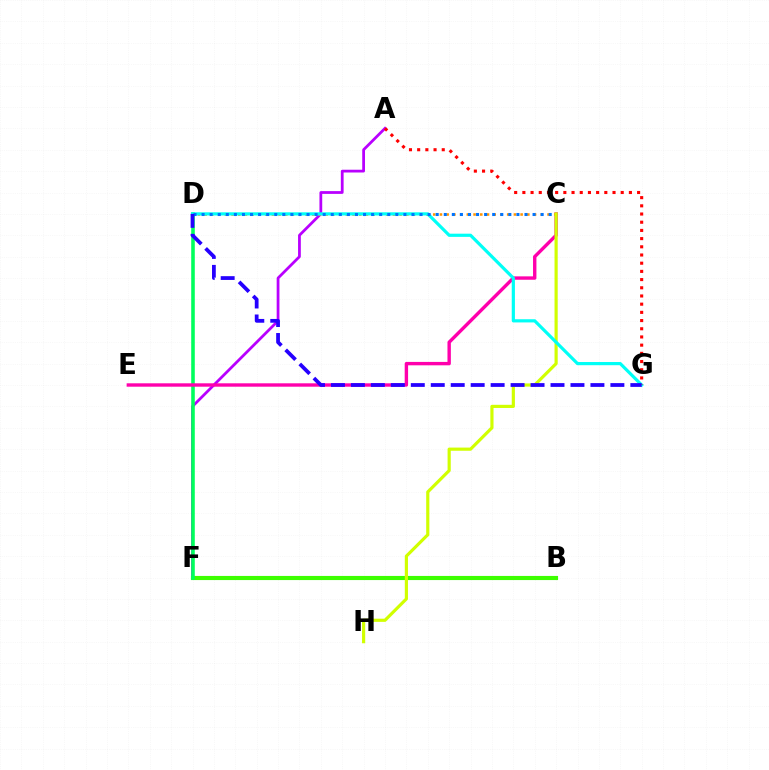{('A', 'F'): [{'color': '#b900ff', 'line_style': 'solid', 'thickness': 2.0}], ('B', 'F'): [{'color': '#3dff00', 'line_style': 'solid', 'thickness': 2.97}], ('D', 'F'): [{'color': '#00ff5c', 'line_style': 'solid', 'thickness': 2.57}], ('C', 'E'): [{'color': '#ff00ac', 'line_style': 'solid', 'thickness': 2.44}], ('C', 'D'): [{'color': '#ff9400', 'line_style': 'dotted', 'thickness': 1.83}, {'color': '#0074ff', 'line_style': 'dotted', 'thickness': 2.19}], ('C', 'H'): [{'color': '#d1ff00', 'line_style': 'solid', 'thickness': 2.28}], ('D', 'G'): [{'color': '#00fff6', 'line_style': 'solid', 'thickness': 2.3}, {'color': '#2500ff', 'line_style': 'dashed', 'thickness': 2.71}], ('A', 'G'): [{'color': '#ff0000', 'line_style': 'dotted', 'thickness': 2.23}]}